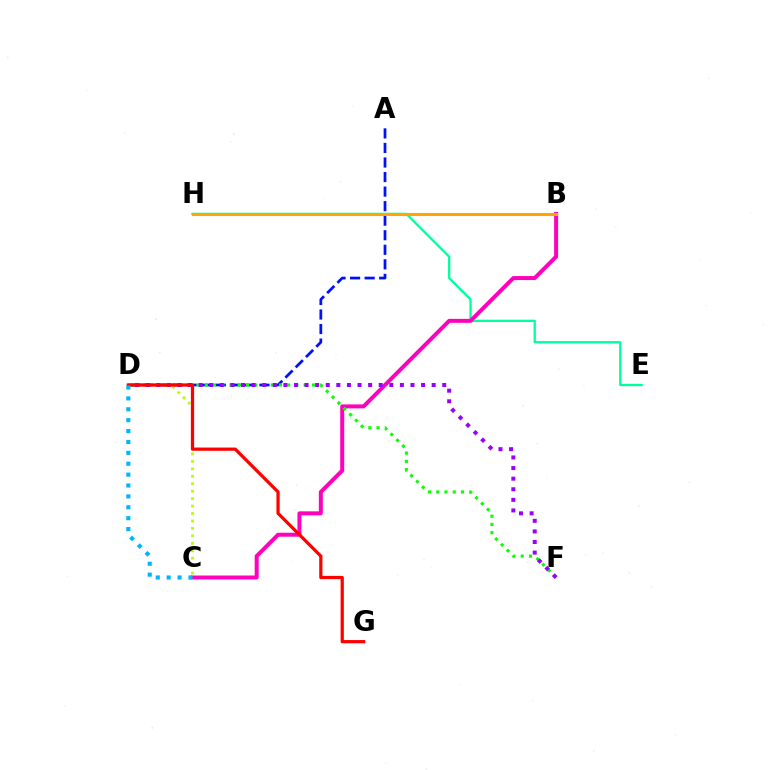{('E', 'H'): [{'color': '#00ff9d', 'line_style': 'solid', 'thickness': 1.66}], ('A', 'D'): [{'color': '#0010ff', 'line_style': 'dashed', 'thickness': 1.98}], ('B', 'C'): [{'color': '#ff00bd', 'line_style': 'solid', 'thickness': 2.87}], ('D', 'F'): [{'color': '#08ff00', 'line_style': 'dotted', 'thickness': 2.24}, {'color': '#9b00ff', 'line_style': 'dotted', 'thickness': 2.88}], ('C', 'D'): [{'color': '#b3ff00', 'line_style': 'dotted', 'thickness': 2.02}, {'color': '#00b5ff', 'line_style': 'dotted', 'thickness': 2.96}], ('D', 'G'): [{'color': '#ff0000', 'line_style': 'solid', 'thickness': 2.33}], ('B', 'H'): [{'color': '#ffa500', 'line_style': 'solid', 'thickness': 2.2}]}